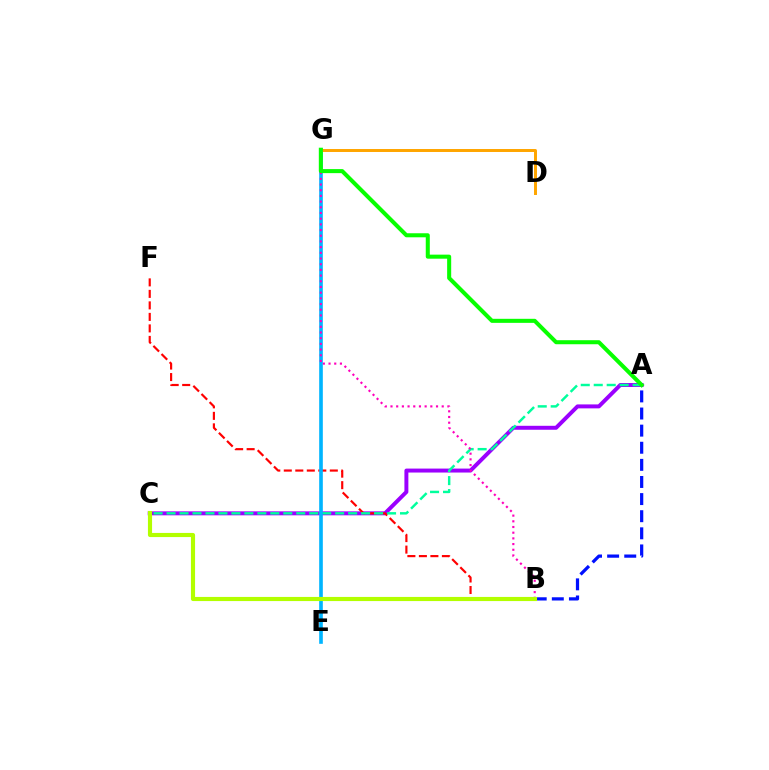{('A', 'C'): [{'color': '#9b00ff', 'line_style': 'solid', 'thickness': 2.85}, {'color': '#00ff9d', 'line_style': 'dashed', 'thickness': 1.76}], ('B', 'F'): [{'color': '#ff0000', 'line_style': 'dashed', 'thickness': 1.56}], ('E', 'G'): [{'color': '#00b5ff', 'line_style': 'solid', 'thickness': 2.62}], ('B', 'G'): [{'color': '#ff00bd', 'line_style': 'dotted', 'thickness': 1.55}], ('A', 'B'): [{'color': '#0010ff', 'line_style': 'dashed', 'thickness': 2.32}], ('B', 'C'): [{'color': '#b3ff00', 'line_style': 'solid', 'thickness': 2.97}], ('D', 'G'): [{'color': '#ffa500', 'line_style': 'solid', 'thickness': 2.14}], ('A', 'G'): [{'color': '#08ff00', 'line_style': 'solid', 'thickness': 2.91}]}